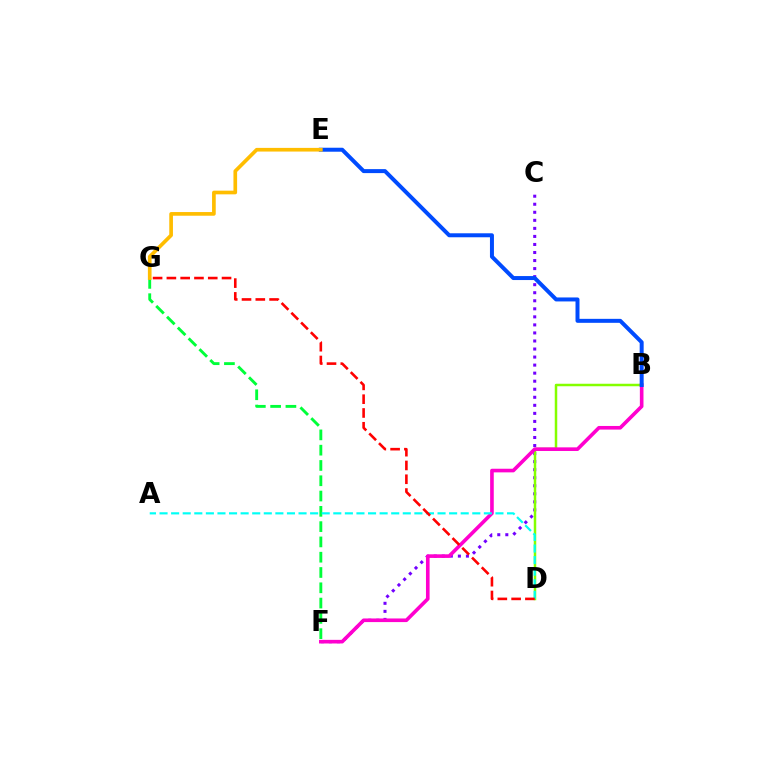{('C', 'F'): [{'color': '#7200ff', 'line_style': 'dotted', 'thickness': 2.19}], ('B', 'D'): [{'color': '#84ff00', 'line_style': 'solid', 'thickness': 1.79}], ('B', 'F'): [{'color': '#ff00cf', 'line_style': 'solid', 'thickness': 2.61}], ('B', 'E'): [{'color': '#004bff', 'line_style': 'solid', 'thickness': 2.87}], ('F', 'G'): [{'color': '#00ff39', 'line_style': 'dashed', 'thickness': 2.08}], ('E', 'G'): [{'color': '#ffbd00', 'line_style': 'solid', 'thickness': 2.64}], ('A', 'D'): [{'color': '#00fff6', 'line_style': 'dashed', 'thickness': 1.57}], ('D', 'G'): [{'color': '#ff0000', 'line_style': 'dashed', 'thickness': 1.87}]}